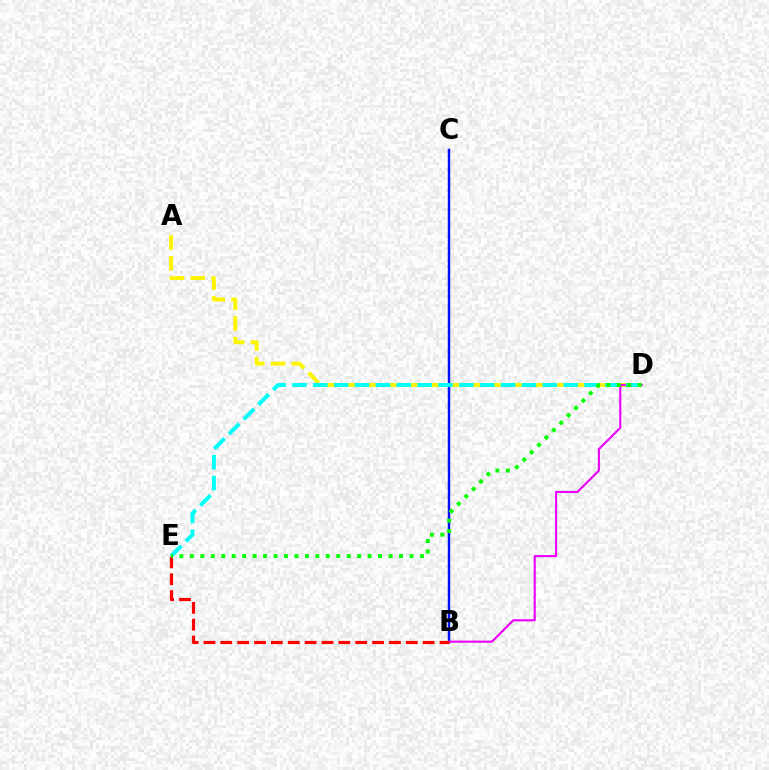{('A', 'D'): [{'color': '#fcf500', 'line_style': 'dashed', 'thickness': 2.82}], ('B', 'C'): [{'color': '#0010ff', 'line_style': 'solid', 'thickness': 1.77}], ('B', 'D'): [{'color': '#ee00ff', 'line_style': 'solid', 'thickness': 1.52}], ('D', 'E'): [{'color': '#00fff6', 'line_style': 'dashed', 'thickness': 2.83}, {'color': '#08ff00', 'line_style': 'dotted', 'thickness': 2.84}], ('B', 'E'): [{'color': '#ff0000', 'line_style': 'dashed', 'thickness': 2.29}]}